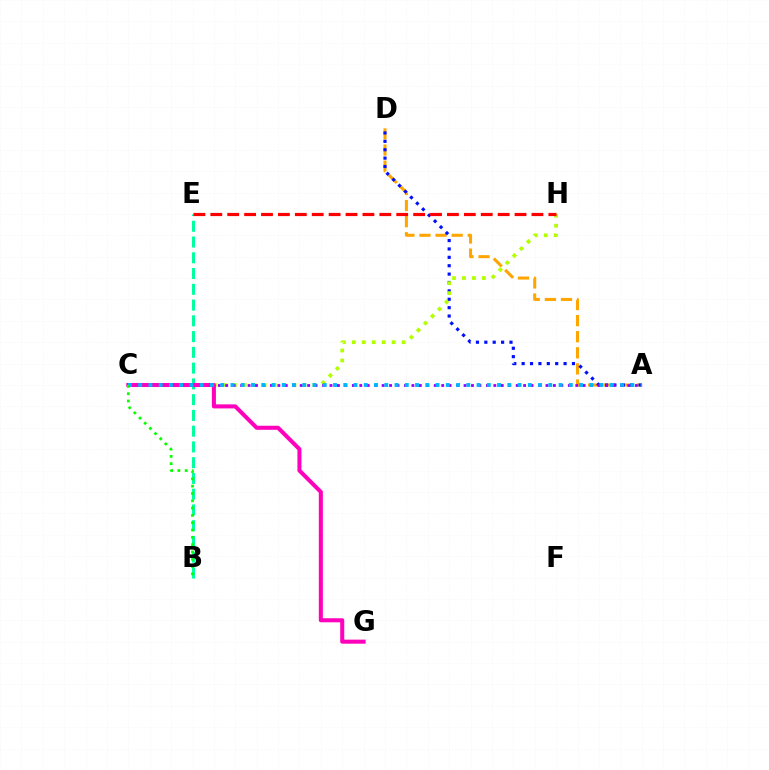{('A', 'D'): [{'color': '#ffa500', 'line_style': 'dashed', 'thickness': 2.19}, {'color': '#0010ff', 'line_style': 'dotted', 'thickness': 2.28}], ('C', 'H'): [{'color': '#b3ff00', 'line_style': 'dotted', 'thickness': 2.7}], ('A', 'C'): [{'color': '#9b00ff', 'line_style': 'dotted', 'thickness': 2.02}, {'color': '#00b5ff', 'line_style': 'dotted', 'thickness': 2.79}], ('B', 'E'): [{'color': '#00ff9d', 'line_style': 'dashed', 'thickness': 2.14}], ('E', 'H'): [{'color': '#ff0000', 'line_style': 'dashed', 'thickness': 2.3}], ('C', 'G'): [{'color': '#ff00bd', 'line_style': 'solid', 'thickness': 2.92}], ('B', 'C'): [{'color': '#08ff00', 'line_style': 'dotted', 'thickness': 1.99}]}